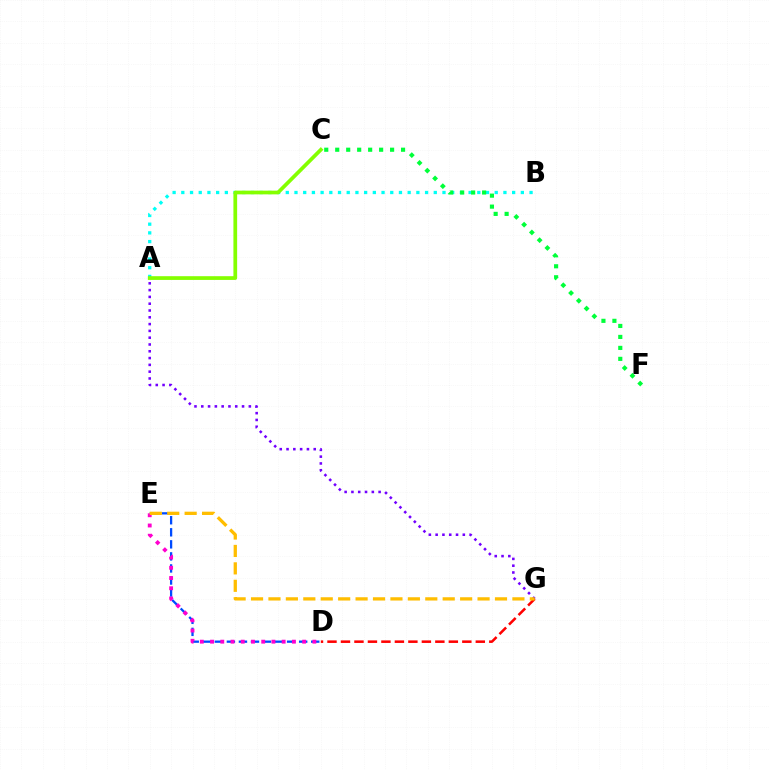{('A', 'B'): [{'color': '#00fff6', 'line_style': 'dotted', 'thickness': 2.37}], ('D', 'E'): [{'color': '#004bff', 'line_style': 'dashed', 'thickness': 1.64}, {'color': '#ff00cf', 'line_style': 'dotted', 'thickness': 2.78}], ('A', 'G'): [{'color': '#7200ff', 'line_style': 'dotted', 'thickness': 1.85}], ('C', 'F'): [{'color': '#00ff39', 'line_style': 'dotted', 'thickness': 2.98}], ('A', 'C'): [{'color': '#84ff00', 'line_style': 'solid', 'thickness': 2.69}], ('D', 'G'): [{'color': '#ff0000', 'line_style': 'dashed', 'thickness': 1.83}], ('E', 'G'): [{'color': '#ffbd00', 'line_style': 'dashed', 'thickness': 2.37}]}